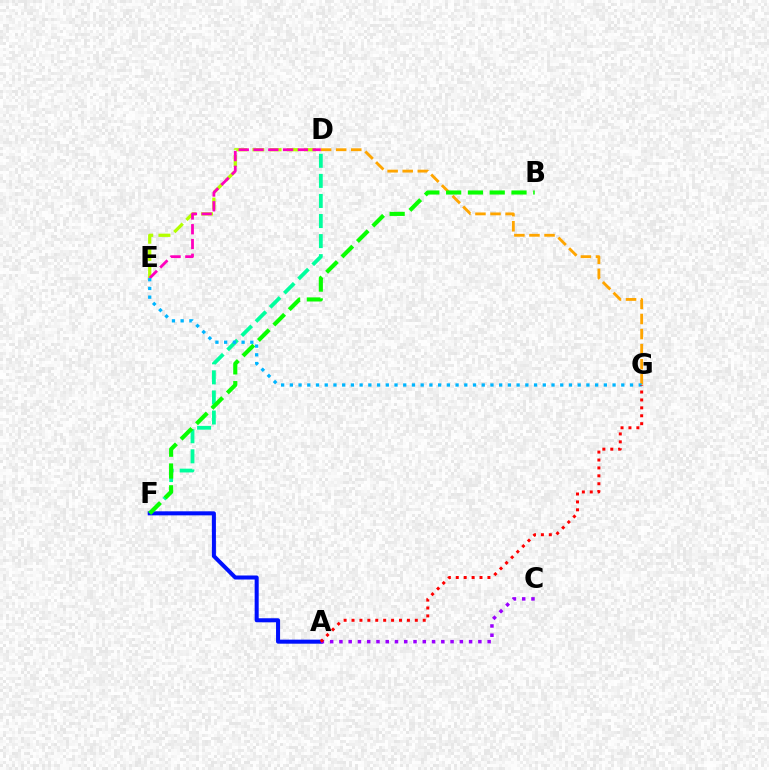{('A', 'F'): [{'color': '#0010ff', 'line_style': 'solid', 'thickness': 2.9}], ('D', 'E'): [{'color': '#b3ff00', 'line_style': 'dashed', 'thickness': 2.33}, {'color': '#ff00bd', 'line_style': 'dashed', 'thickness': 2.01}], ('D', 'F'): [{'color': '#00ff9d', 'line_style': 'dashed', 'thickness': 2.73}], ('D', 'G'): [{'color': '#ffa500', 'line_style': 'dashed', 'thickness': 2.05}], ('B', 'F'): [{'color': '#08ff00', 'line_style': 'dashed', 'thickness': 2.96}], ('A', 'C'): [{'color': '#9b00ff', 'line_style': 'dotted', 'thickness': 2.52}], ('E', 'G'): [{'color': '#00b5ff', 'line_style': 'dotted', 'thickness': 2.37}], ('A', 'G'): [{'color': '#ff0000', 'line_style': 'dotted', 'thickness': 2.15}]}